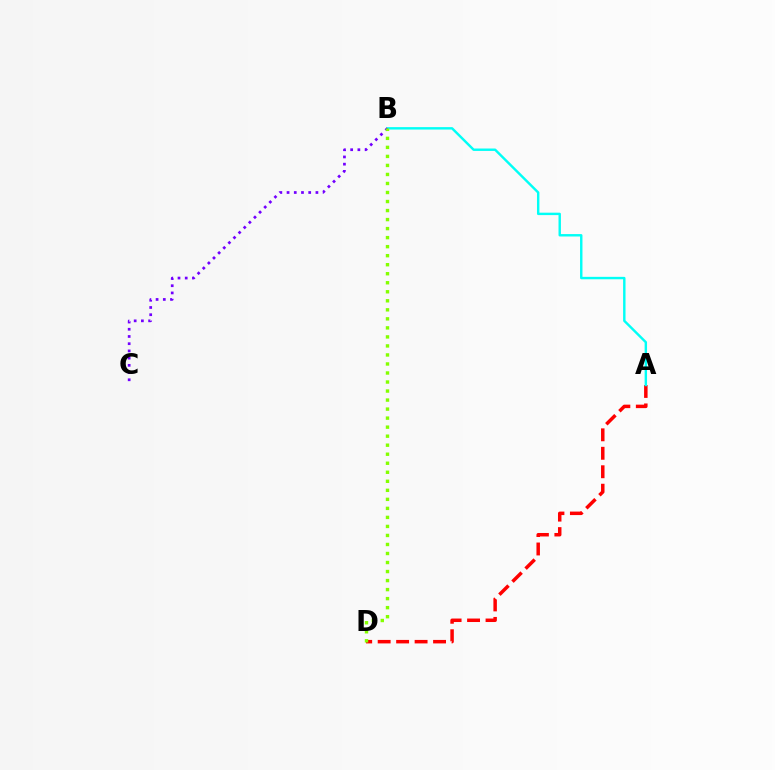{('A', 'D'): [{'color': '#ff0000', 'line_style': 'dashed', 'thickness': 2.51}], ('A', 'B'): [{'color': '#00fff6', 'line_style': 'solid', 'thickness': 1.74}], ('B', 'C'): [{'color': '#7200ff', 'line_style': 'dotted', 'thickness': 1.96}], ('B', 'D'): [{'color': '#84ff00', 'line_style': 'dotted', 'thickness': 2.45}]}